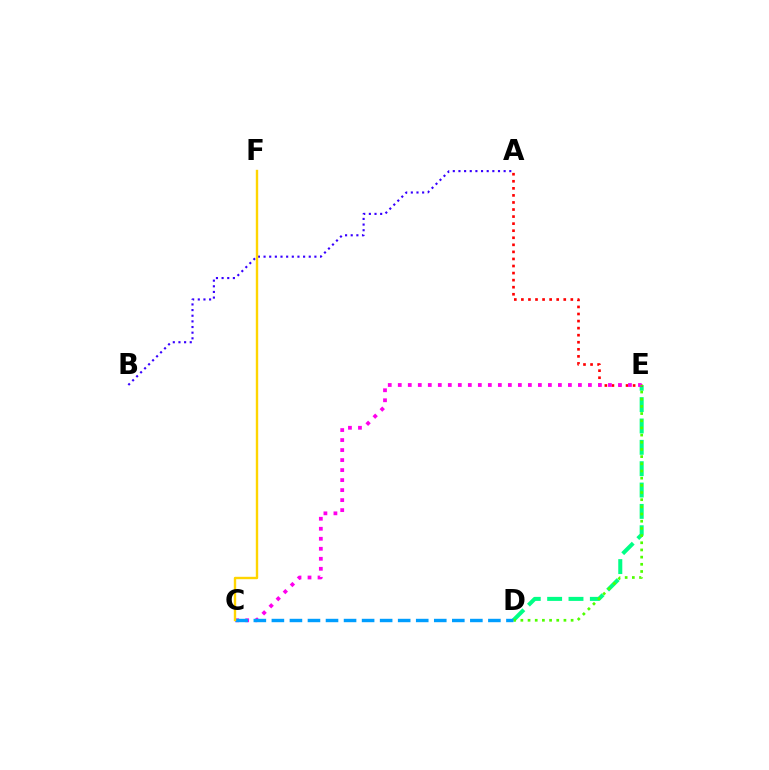{('D', 'E'): [{'color': '#00ff86', 'line_style': 'dashed', 'thickness': 2.9}, {'color': '#4fff00', 'line_style': 'dotted', 'thickness': 1.95}], ('A', 'E'): [{'color': '#ff0000', 'line_style': 'dotted', 'thickness': 1.92}], ('A', 'B'): [{'color': '#3700ff', 'line_style': 'dotted', 'thickness': 1.53}], ('C', 'E'): [{'color': '#ff00ed', 'line_style': 'dotted', 'thickness': 2.72}], ('C', 'D'): [{'color': '#009eff', 'line_style': 'dashed', 'thickness': 2.45}], ('C', 'F'): [{'color': '#ffd500', 'line_style': 'solid', 'thickness': 1.72}]}